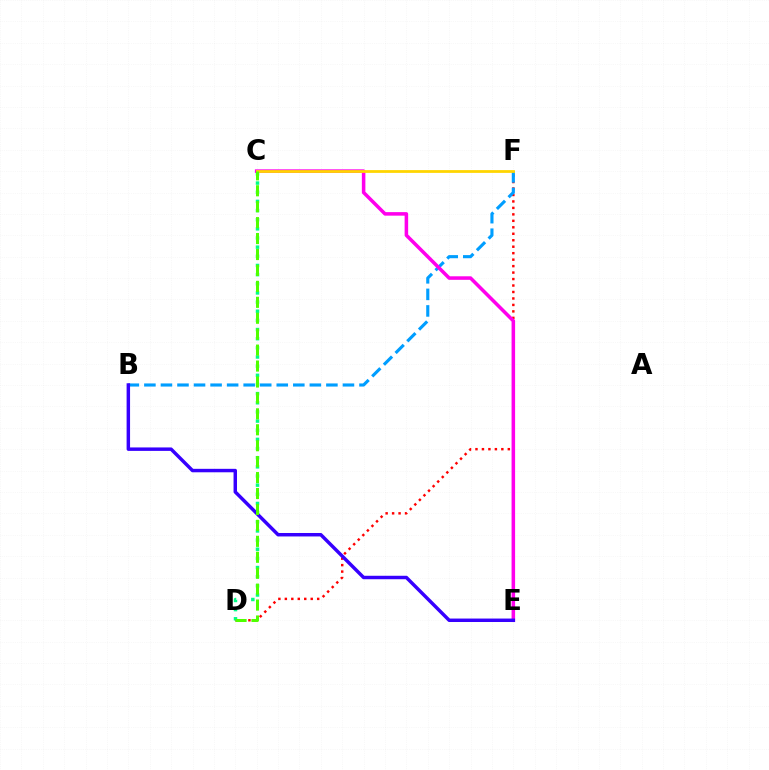{('D', 'F'): [{'color': '#ff0000', 'line_style': 'dotted', 'thickness': 1.76}], ('C', 'D'): [{'color': '#00ff86', 'line_style': 'dotted', 'thickness': 2.49}, {'color': '#4fff00', 'line_style': 'dashed', 'thickness': 2.16}], ('B', 'F'): [{'color': '#009eff', 'line_style': 'dashed', 'thickness': 2.25}], ('C', 'E'): [{'color': '#ff00ed', 'line_style': 'solid', 'thickness': 2.54}], ('C', 'F'): [{'color': '#ffd500', 'line_style': 'solid', 'thickness': 2.0}], ('B', 'E'): [{'color': '#3700ff', 'line_style': 'solid', 'thickness': 2.49}]}